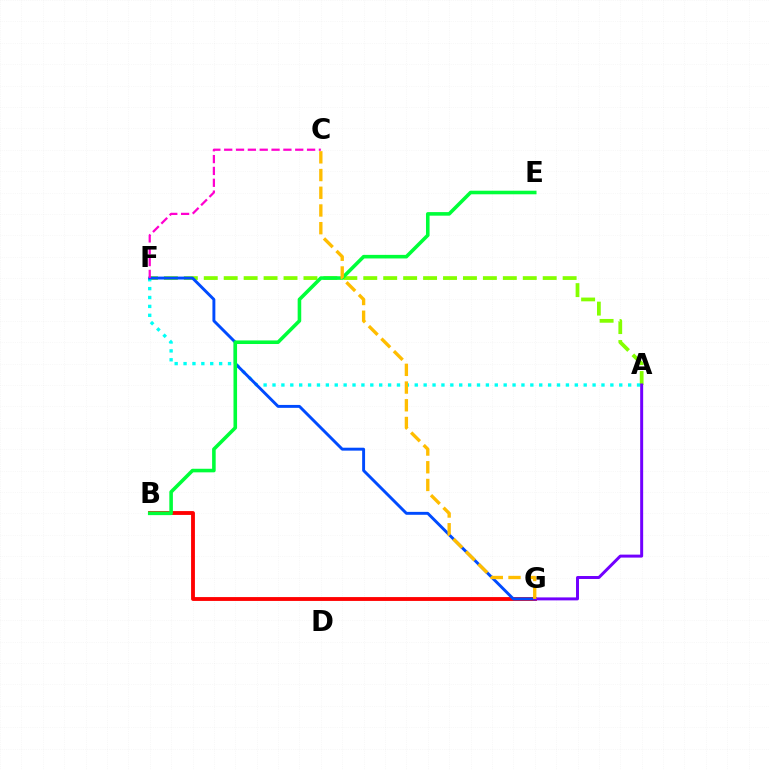{('B', 'G'): [{'color': '#ff0000', 'line_style': 'solid', 'thickness': 2.77}], ('A', 'F'): [{'color': '#84ff00', 'line_style': 'dashed', 'thickness': 2.71}, {'color': '#00fff6', 'line_style': 'dotted', 'thickness': 2.42}], ('F', 'G'): [{'color': '#004bff', 'line_style': 'solid', 'thickness': 2.1}], ('A', 'G'): [{'color': '#7200ff', 'line_style': 'solid', 'thickness': 2.14}], ('B', 'E'): [{'color': '#00ff39', 'line_style': 'solid', 'thickness': 2.58}], ('C', 'G'): [{'color': '#ffbd00', 'line_style': 'dashed', 'thickness': 2.41}], ('C', 'F'): [{'color': '#ff00cf', 'line_style': 'dashed', 'thickness': 1.61}]}